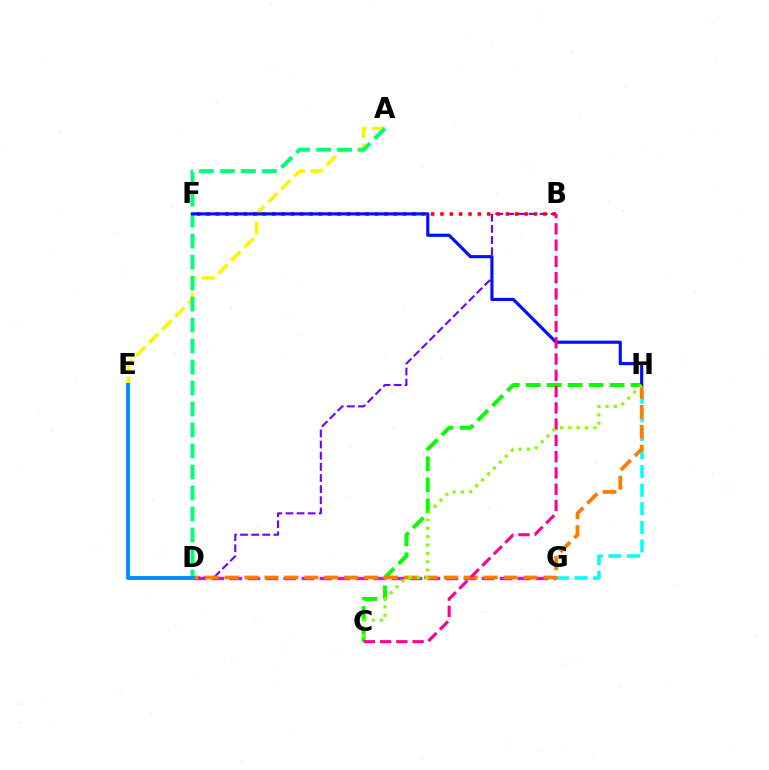{('D', 'G'): [{'color': '#ee00ff', 'line_style': 'dashed', 'thickness': 2.45}], ('A', 'E'): [{'color': '#fcf500', 'line_style': 'dashed', 'thickness': 2.5}], ('B', 'D'): [{'color': '#7200ff', 'line_style': 'dashed', 'thickness': 1.51}], ('C', 'H'): [{'color': '#08ff00', 'line_style': 'dashed', 'thickness': 2.85}, {'color': '#84ff00', 'line_style': 'dotted', 'thickness': 2.27}], ('B', 'F'): [{'color': '#ff0000', 'line_style': 'dotted', 'thickness': 2.54}], ('G', 'H'): [{'color': '#00fff6', 'line_style': 'dashed', 'thickness': 2.53}], ('D', 'H'): [{'color': '#ff7c00', 'line_style': 'dashed', 'thickness': 2.71}], ('A', 'D'): [{'color': '#00ff74', 'line_style': 'dashed', 'thickness': 2.85}], ('F', 'H'): [{'color': '#0010ff', 'line_style': 'solid', 'thickness': 2.26}], ('D', 'E'): [{'color': '#008cff', 'line_style': 'solid', 'thickness': 2.8}], ('B', 'C'): [{'color': '#ff0094', 'line_style': 'dashed', 'thickness': 2.21}]}